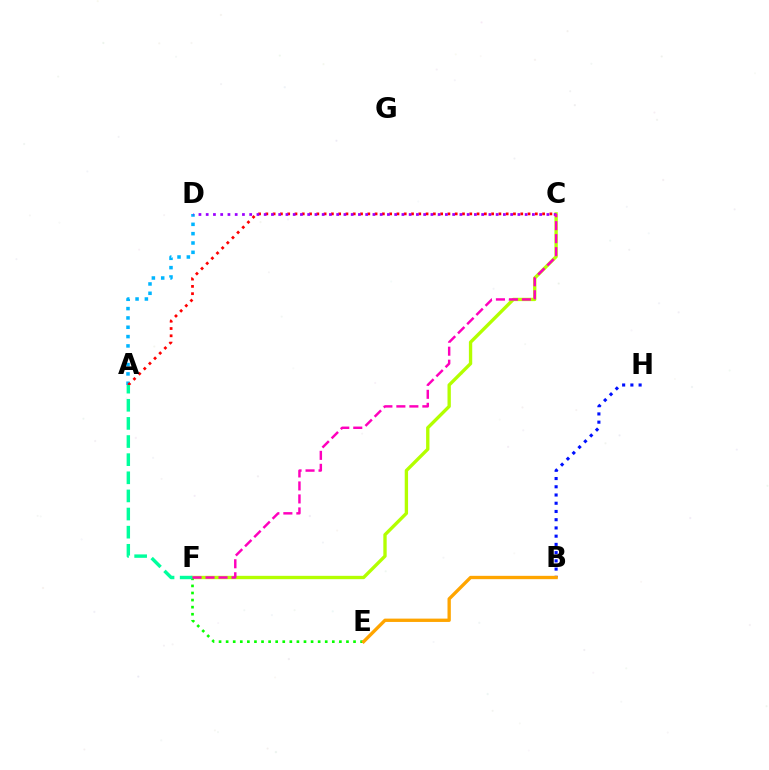{('C', 'F'): [{'color': '#b3ff00', 'line_style': 'solid', 'thickness': 2.41}, {'color': '#ff00bd', 'line_style': 'dashed', 'thickness': 1.77}], ('A', 'D'): [{'color': '#00b5ff', 'line_style': 'dotted', 'thickness': 2.53}], ('B', 'H'): [{'color': '#0010ff', 'line_style': 'dotted', 'thickness': 2.24}], ('E', 'F'): [{'color': '#08ff00', 'line_style': 'dotted', 'thickness': 1.92}], ('A', 'C'): [{'color': '#ff0000', 'line_style': 'dotted', 'thickness': 1.98}], ('C', 'D'): [{'color': '#9b00ff', 'line_style': 'dotted', 'thickness': 1.97}], ('A', 'F'): [{'color': '#00ff9d', 'line_style': 'dashed', 'thickness': 2.46}], ('B', 'E'): [{'color': '#ffa500', 'line_style': 'solid', 'thickness': 2.4}]}